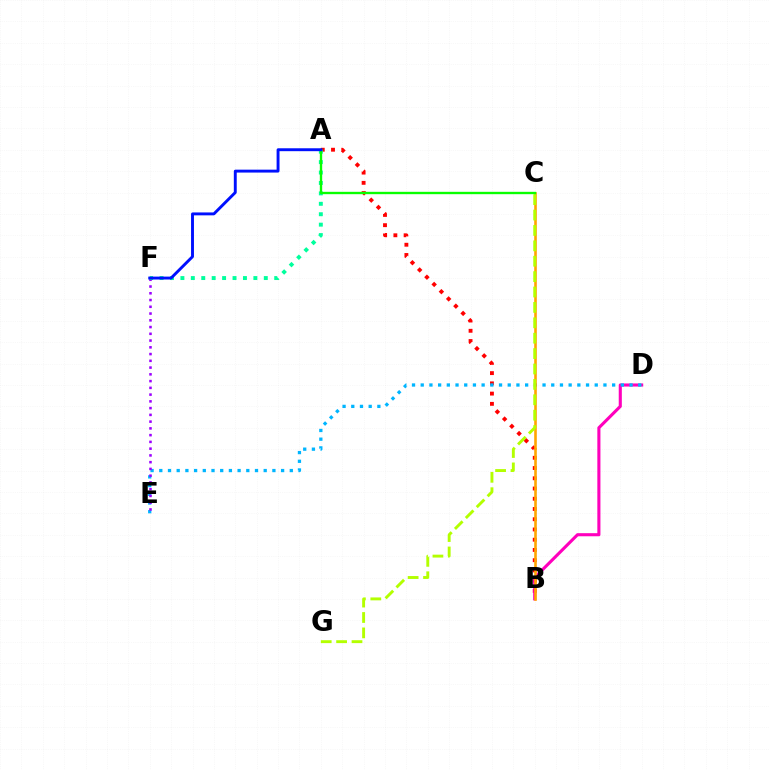{('A', 'B'): [{'color': '#ff0000', 'line_style': 'dotted', 'thickness': 2.78}], ('B', 'D'): [{'color': '#ff00bd', 'line_style': 'solid', 'thickness': 2.23}], ('D', 'E'): [{'color': '#00b5ff', 'line_style': 'dotted', 'thickness': 2.36}], ('B', 'C'): [{'color': '#ffa500', 'line_style': 'solid', 'thickness': 1.87}], ('E', 'F'): [{'color': '#9b00ff', 'line_style': 'dotted', 'thickness': 1.84}], ('A', 'F'): [{'color': '#00ff9d', 'line_style': 'dotted', 'thickness': 2.83}, {'color': '#0010ff', 'line_style': 'solid', 'thickness': 2.09}], ('C', 'G'): [{'color': '#b3ff00', 'line_style': 'dashed', 'thickness': 2.09}], ('A', 'C'): [{'color': '#08ff00', 'line_style': 'solid', 'thickness': 1.7}]}